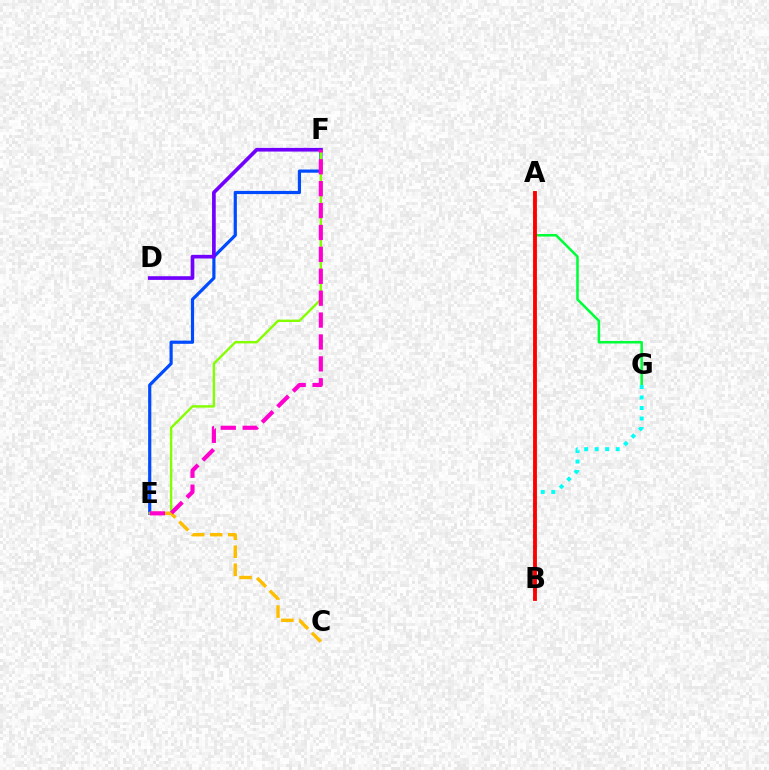{('E', 'F'): [{'color': '#004bff', 'line_style': 'solid', 'thickness': 2.3}, {'color': '#84ff00', 'line_style': 'solid', 'thickness': 1.72}, {'color': '#ff00cf', 'line_style': 'dashed', 'thickness': 2.98}], ('A', 'G'): [{'color': '#00ff39', 'line_style': 'solid', 'thickness': 1.83}], ('B', 'G'): [{'color': '#00fff6', 'line_style': 'dotted', 'thickness': 2.86}], ('D', 'F'): [{'color': '#7200ff', 'line_style': 'solid', 'thickness': 2.65}], ('A', 'B'): [{'color': '#ff0000', 'line_style': 'solid', 'thickness': 2.77}], ('C', 'E'): [{'color': '#ffbd00', 'line_style': 'dashed', 'thickness': 2.45}]}